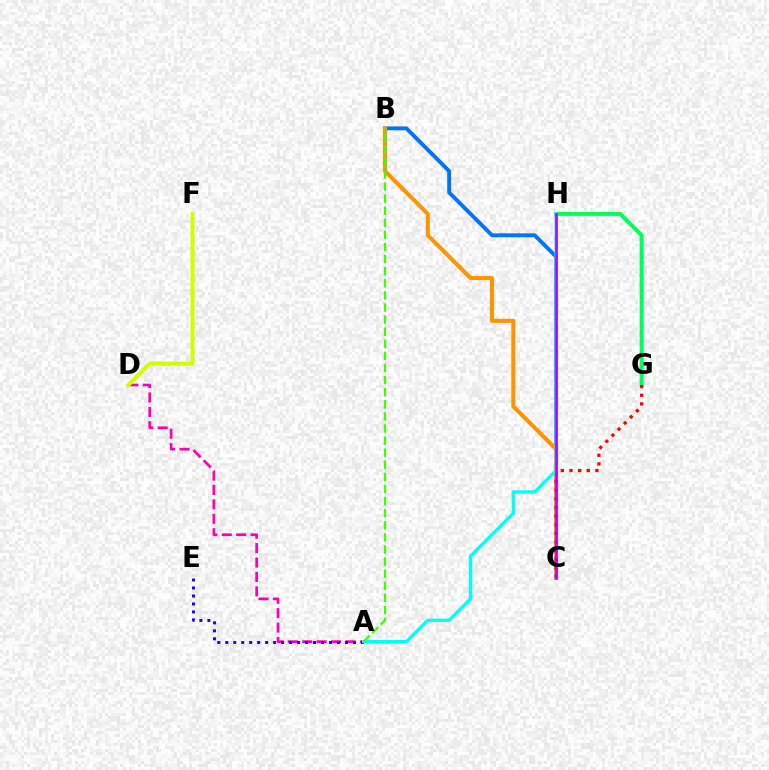{('G', 'H'): [{'color': '#00ff5c', 'line_style': 'solid', 'thickness': 2.88}], ('B', 'C'): [{'color': '#0074ff', 'line_style': 'solid', 'thickness': 2.8}, {'color': '#ff9400', 'line_style': 'solid', 'thickness': 2.9}], ('A', 'D'): [{'color': '#ff00ac', 'line_style': 'dashed', 'thickness': 1.96}], ('C', 'G'): [{'color': '#ff0000', 'line_style': 'dotted', 'thickness': 2.35}], ('D', 'F'): [{'color': '#d1ff00', 'line_style': 'solid', 'thickness': 2.88}], ('A', 'E'): [{'color': '#2500ff', 'line_style': 'dotted', 'thickness': 2.17}], ('A', 'H'): [{'color': '#00fff6', 'line_style': 'solid', 'thickness': 2.38}], ('A', 'B'): [{'color': '#3dff00', 'line_style': 'dashed', 'thickness': 1.64}], ('C', 'H'): [{'color': '#b900ff', 'line_style': 'solid', 'thickness': 1.83}]}